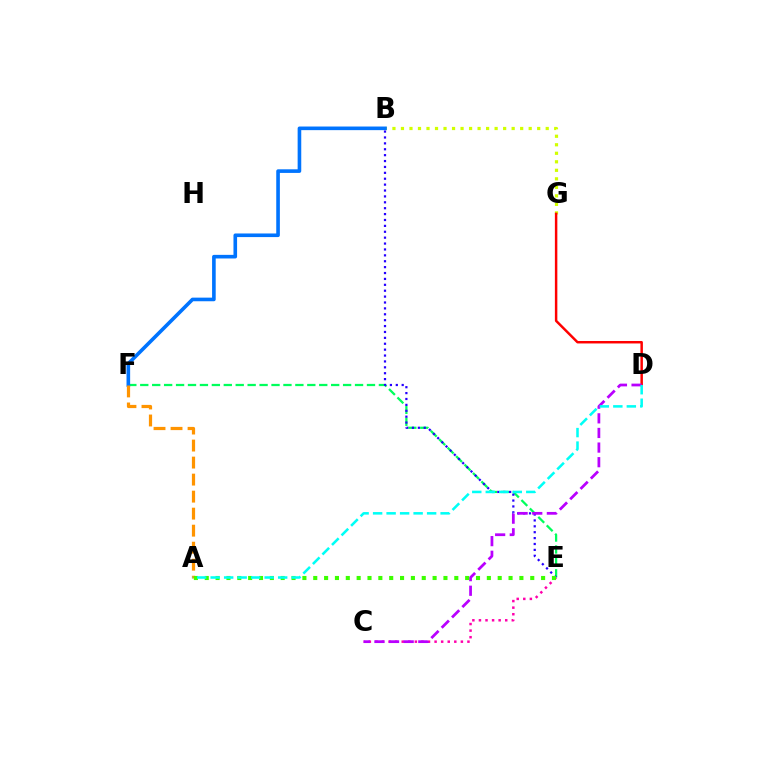{('E', 'F'): [{'color': '#00ff5c', 'line_style': 'dashed', 'thickness': 1.62}], ('B', 'G'): [{'color': '#d1ff00', 'line_style': 'dotted', 'thickness': 2.31}], ('B', 'F'): [{'color': '#0074ff', 'line_style': 'solid', 'thickness': 2.6}], ('A', 'F'): [{'color': '#ff9400', 'line_style': 'dashed', 'thickness': 2.31}], ('C', 'E'): [{'color': '#ff00ac', 'line_style': 'dotted', 'thickness': 1.79}], ('B', 'E'): [{'color': '#2500ff', 'line_style': 'dotted', 'thickness': 1.6}], ('D', 'G'): [{'color': '#ff0000', 'line_style': 'solid', 'thickness': 1.78}], ('C', 'D'): [{'color': '#b900ff', 'line_style': 'dashed', 'thickness': 1.99}], ('A', 'E'): [{'color': '#3dff00', 'line_style': 'dotted', 'thickness': 2.95}], ('A', 'D'): [{'color': '#00fff6', 'line_style': 'dashed', 'thickness': 1.83}]}